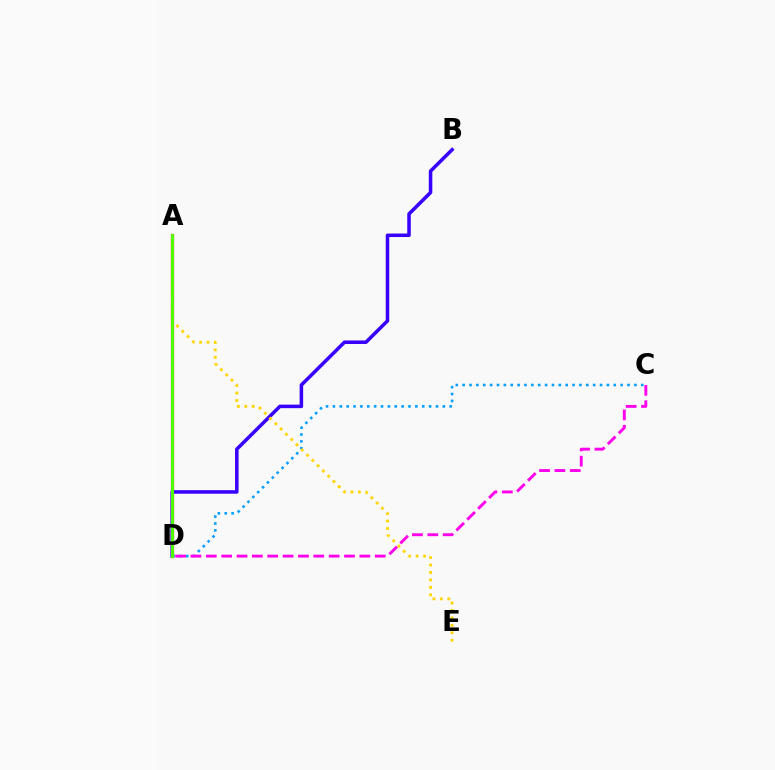{('C', 'D'): [{'color': '#009eff', 'line_style': 'dotted', 'thickness': 1.87}, {'color': '#ff00ed', 'line_style': 'dashed', 'thickness': 2.09}], ('A', 'D'): [{'color': '#ff0000', 'line_style': 'solid', 'thickness': 2.33}, {'color': '#00ff86', 'line_style': 'dotted', 'thickness': 2.25}, {'color': '#4fff00', 'line_style': 'solid', 'thickness': 2.12}], ('B', 'D'): [{'color': '#3700ff', 'line_style': 'solid', 'thickness': 2.54}], ('A', 'E'): [{'color': '#ffd500', 'line_style': 'dotted', 'thickness': 2.02}]}